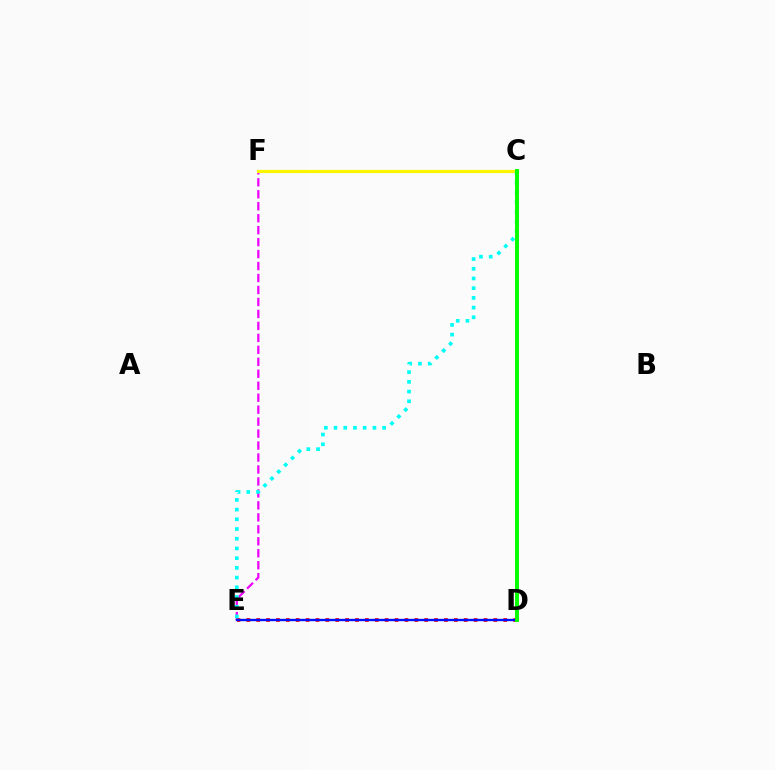{('E', 'F'): [{'color': '#ee00ff', 'line_style': 'dashed', 'thickness': 1.63}], ('D', 'E'): [{'color': '#ff0000', 'line_style': 'dotted', 'thickness': 2.69}, {'color': '#0010ff', 'line_style': 'solid', 'thickness': 1.68}], ('C', 'F'): [{'color': '#fcf500', 'line_style': 'solid', 'thickness': 2.29}], ('C', 'E'): [{'color': '#00fff6', 'line_style': 'dotted', 'thickness': 2.64}], ('C', 'D'): [{'color': '#08ff00', 'line_style': 'solid', 'thickness': 2.86}]}